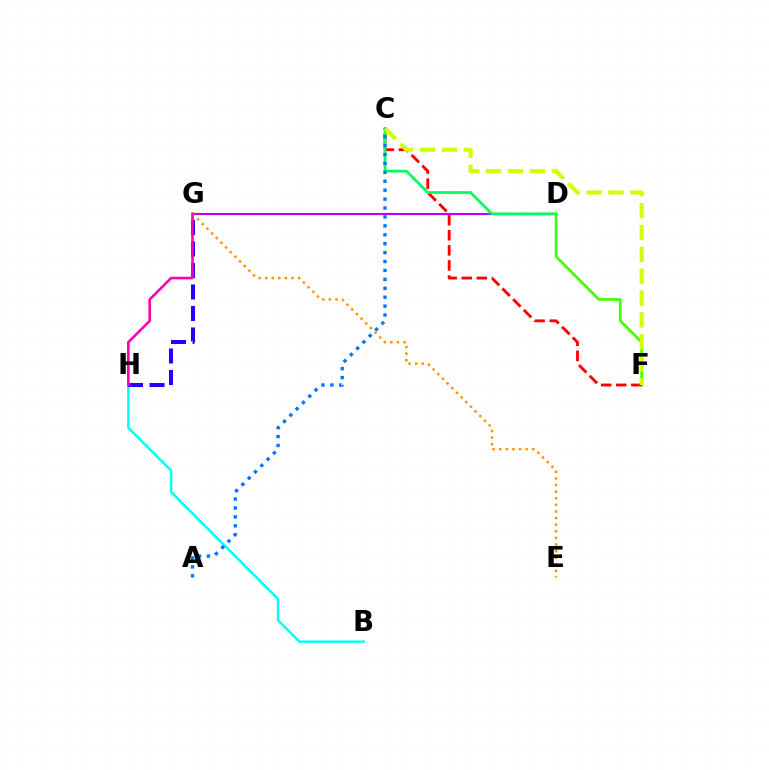{('D', 'G'): [{'color': '#b900ff', 'line_style': 'solid', 'thickness': 1.54}], ('D', 'F'): [{'color': '#3dff00', 'line_style': 'solid', 'thickness': 1.93}], ('C', 'F'): [{'color': '#ff0000', 'line_style': 'dashed', 'thickness': 2.05}, {'color': '#d1ff00', 'line_style': 'dashed', 'thickness': 2.97}], ('C', 'D'): [{'color': '#00ff5c', 'line_style': 'solid', 'thickness': 1.98}], ('B', 'H'): [{'color': '#00fff6', 'line_style': 'solid', 'thickness': 1.77}], ('A', 'C'): [{'color': '#0074ff', 'line_style': 'dotted', 'thickness': 2.42}], ('E', 'G'): [{'color': '#ff9400', 'line_style': 'dotted', 'thickness': 1.79}], ('G', 'H'): [{'color': '#2500ff', 'line_style': 'dashed', 'thickness': 2.92}, {'color': '#ff00ac', 'line_style': 'solid', 'thickness': 1.89}]}